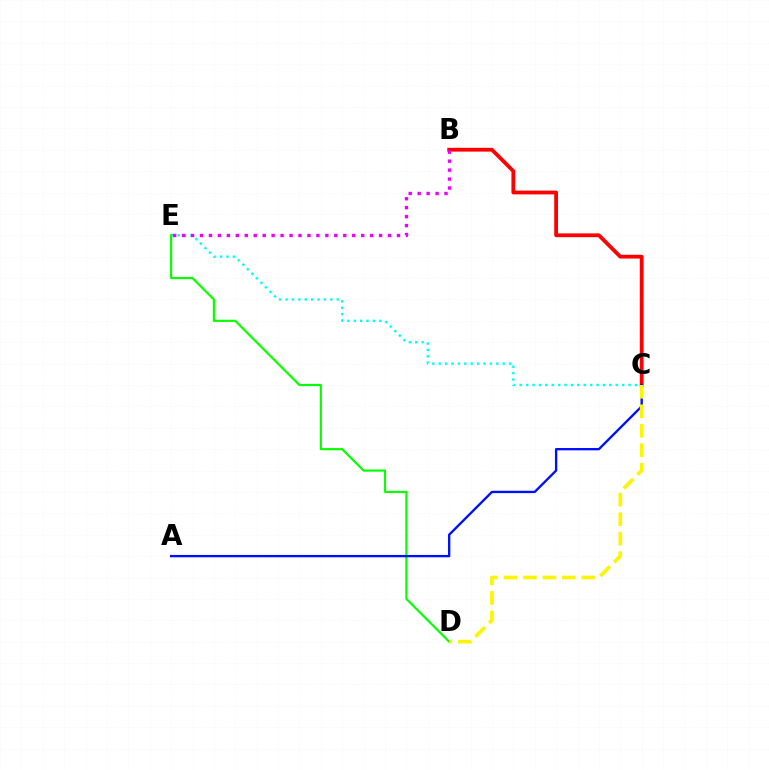{('C', 'E'): [{'color': '#00fff6', 'line_style': 'dotted', 'thickness': 1.74}], ('D', 'E'): [{'color': '#08ff00', 'line_style': 'solid', 'thickness': 1.57}], ('B', 'C'): [{'color': '#ff0000', 'line_style': 'solid', 'thickness': 2.73}], ('A', 'C'): [{'color': '#0010ff', 'line_style': 'solid', 'thickness': 1.69}], ('B', 'E'): [{'color': '#ee00ff', 'line_style': 'dotted', 'thickness': 2.43}], ('C', 'D'): [{'color': '#fcf500', 'line_style': 'dashed', 'thickness': 2.64}]}